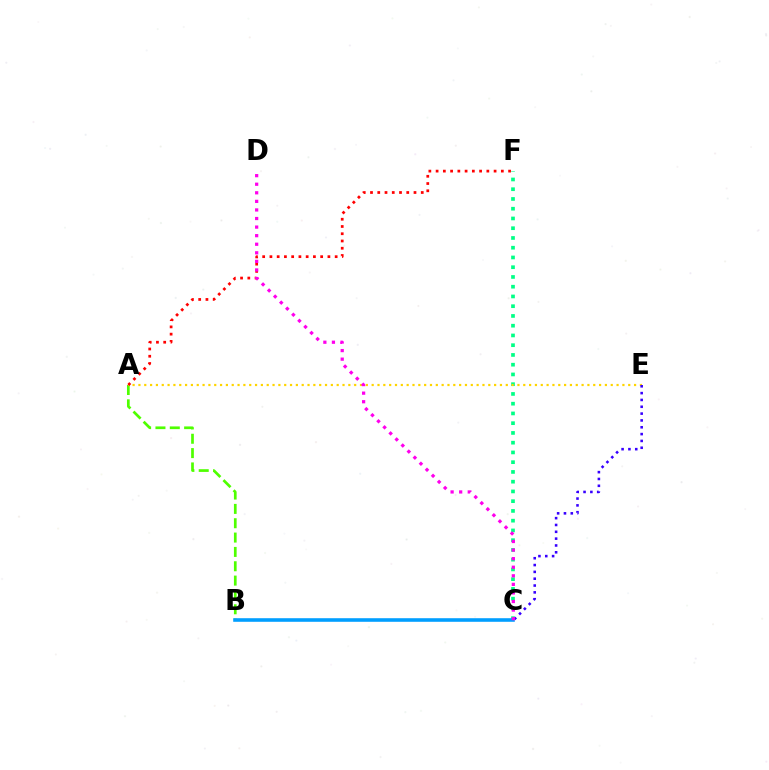{('A', 'B'): [{'color': '#4fff00', 'line_style': 'dashed', 'thickness': 1.95}], ('C', 'F'): [{'color': '#00ff86', 'line_style': 'dotted', 'thickness': 2.65}], ('A', 'E'): [{'color': '#ffd500', 'line_style': 'dotted', 'thickness': 1.58}], ('B', 'C'): [{'color': '#009eff', 'line_style': 'solid', 'thickness': 2.58}], ('A', 'F'): [{'color': '#ff0000', 'line_style': 'dotted', 'thickness': 1.97}], ('C', 'E'): [{'color': '#3700ff', 'line_style': 'dotted', 'thickness': 1.86}], ('C', 'D'): [{'color': '#ff00ed', 'line_style': 'dotted', 'thickness': 2.33}]}